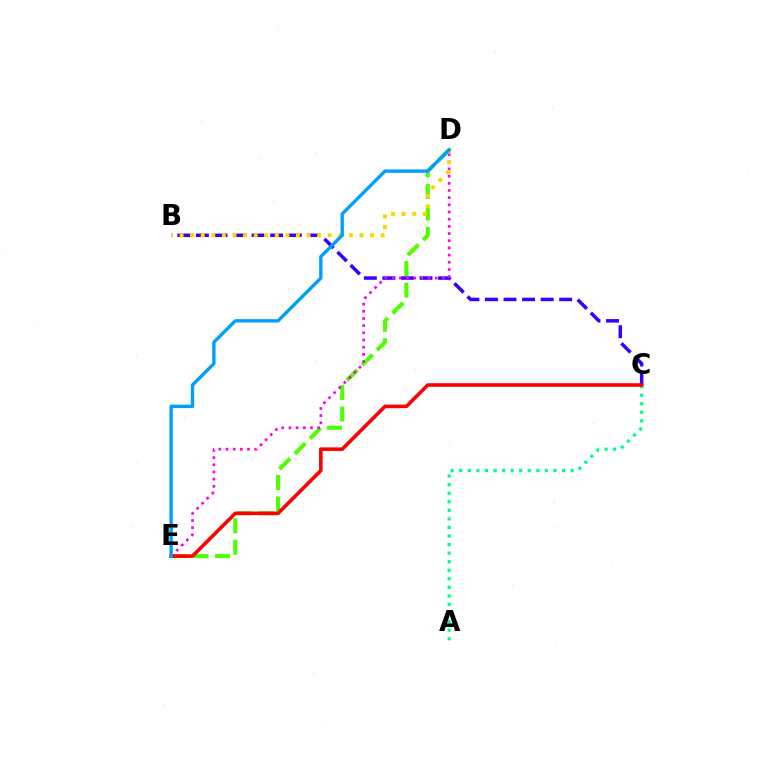{('B', 'C'): [{'color': '#3700ff', 'line_style': 'dashed', 'thickness': 2.52}], ('D', 'E'): [{'color': '#4fff00', 'line_style': 'dashed', 'thickness': 2.92}, {'color': '#ff00ed', 'line_style': 'dotted', 'thickness': 1.95}, {'color': '#009eff', 'line_style': 'solid', 'thickness': 2.43}], ('A', 'C'): [{'color': '#00ff86', 'line_style': 'dotted', 'thickness': 2.33}], ('C', 'E'): [{'color': '#ff0000', 'line_style': 'solid', 'thickness': 2.58}], ('B', 'D'): [{'color': '#ffd500', 'line_style': 'dotted', 'thickness': 2.88}]}